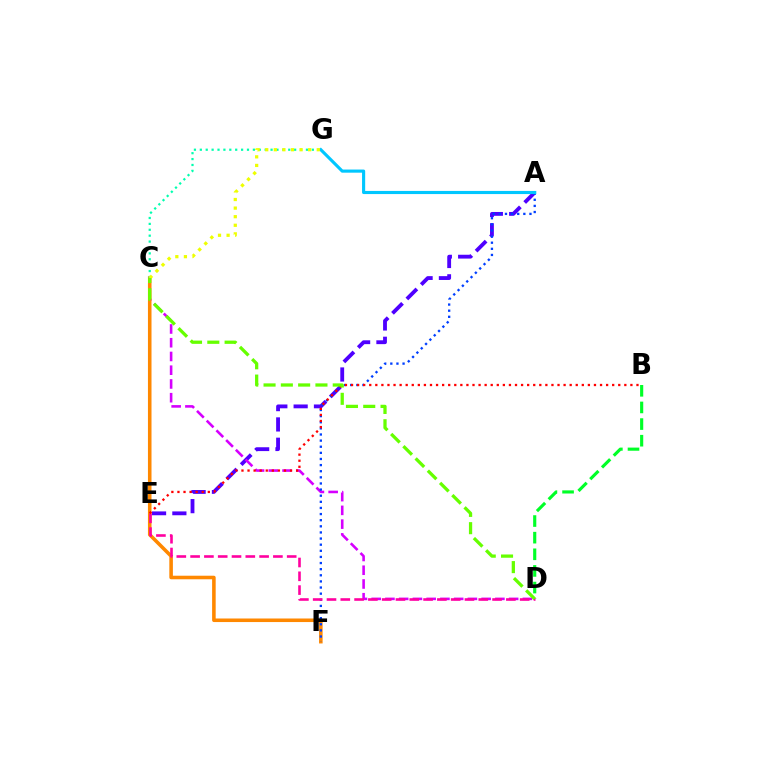{('A', 'E'): [{'color': '#4f00ff', 'line_style': 'dashed', 'thickness': 2.76}], ('C', 'D'): [{'color': '#d600ff', 'line_style': 'dashed', 'thickness': 1.87}, {'color': '#66ff00', 'line_style': 'dashed', 'thickness': 2.35}], ('C', 'F'): [{'color': '#ff8800', 'line_style': 'solid', 'thickness': 2.57}], ('A', 'F'): [{'color': '#003fff', 'line_style': 'dotted', 'thickness': 1.66}], ('B', 'D'): [{'color': '#00ff27', 'line_style': 'dashed', 'thickness': 2.26}], ('D', 'E'): [{'color': '#ff00a0', 'line_style': 'dashed', 'thickness': 1.87}], ('A', 'G'): [{'color': '#00c7ff', 'line_style': 'solid', 'thickness': 2.25}], ('C', 'G'): [{'color': '#00ffaf', 'line_style': 'dotted', 'thickness': 1.6}, {'color': '#eeff00', 'line_style': 'dotted', 'thickness': 2.33}], ('B', 'E'): [{'color': '#ff0000', 'line_style': 'dotted', 'thickness': 1.65}]}